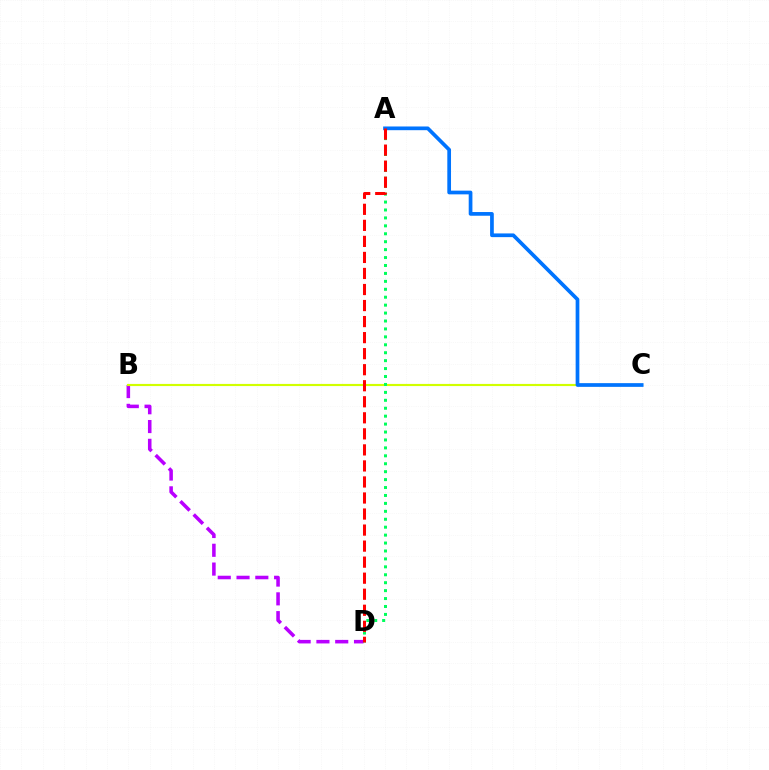{('B', 'D'): [{'color': '#b900ff', 'line_style': 'dashed', 'thickness': 2.55}], ('B', 'C'): [{'color': '#d1ff00', 'line_style': 'solid', 'thickness': 1.55}], ('A', 'D'): [{'color': '#00ff5c', 'line_style': 'dotted', 'thickness': 2.15}, {'color': '#ff0000', 'line_style': 'dashed', 'thickness': 2.18}], ('A', 'C'): [{'color': '#0074ff', 'line_style': 'solid', 'thickness': 2.67}]}